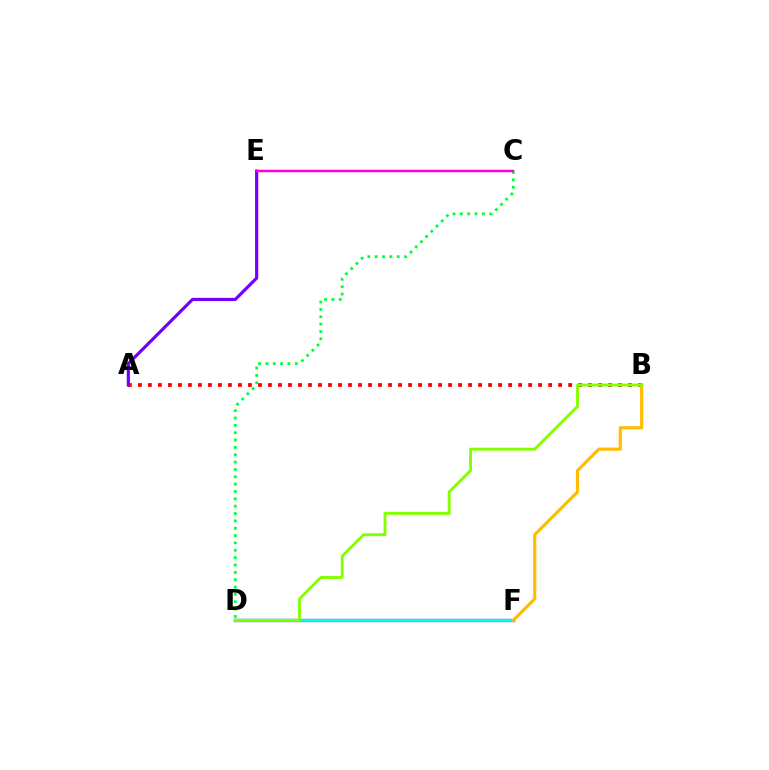{('A', 'B'): [{'color': '#ff0000', 'line_style': 'dotted', 'thickness': 2.72}], ('D', 'F'): [{'color': '#004bff', 'line_style': 'solid', 'thickness': 2.37}, {'color': '#00fff6', 'line_style': 'solid', 'thickness': 2.04}], ('C', 'D'): [{'color': '#00ff39', 'line_style': 'dotted', 'thickness': 2.0}], ('B', 'F'): [{'color': '#ffbd00', 'line_style': 'solid', 'thickness': 2.27}], ('A', 'E'): [{'color': '#7200ff', 'line_style': 'solid', 'thickness': 2.28}], ('B', 'D'): [{'color': '#84ff00', 'line_style': 'solid', 'thickness': 2.08}], ('C', 'E'): [{'color': '#ff00cf', 'line_style': 'solid', 'thickness': 1.77}]}